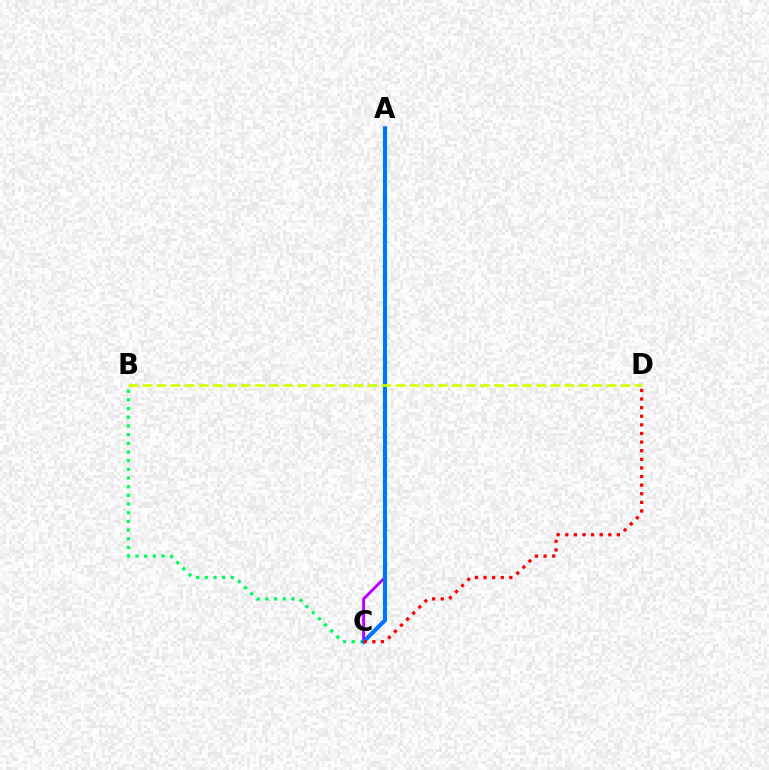{('A', 'C'): [{'color': '#b900ff', 'line_style': 'solid', 'thickness': 2.1}, {'color': '#0074ff', 'line_style': 'solid', 'thickness': 2.95}], ('B', 'C'): [{'color': '#00ff5c', 'line_style': 'dotted', 'thickness': 2.36}], ('B', 'D'): [{'color': '#d1ff00', 'line_style': 'dashed', 'thickness': 1.91}], ('C', 'D'): [{'color': '#ff0000', 'line_style': 'dotted', 'thickness': 2.34}]}